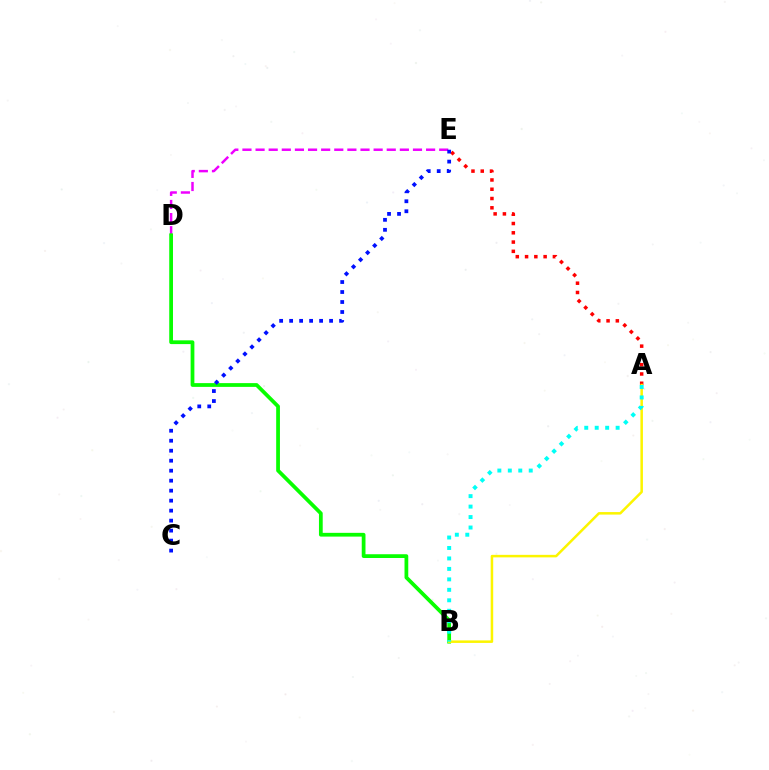{('D', 'E'): [{'color': '#ee00ff', 'line_style': 'dashed', 'thickness': 1.78}], ('B', 'D'): [{'color': '#08ff00', 'line_style': 'solid', 'thickness': 2.7}], ('A', 'E'): [{'color': '#ff0000', 'line_style': 'dotted', 'thickness': 2.52}], ('C', 'E'): [{'color': '#0010ff', 'line_style': 'dotted', 'thickness': 2.71}], ('A', 'B'): [{'color': '#fcf500', 'line_style': 'solid', 'thickness': 1.81}, {'color': '#00fff6', 'line_style': 'dotted', 'thickness': 2.84}]}